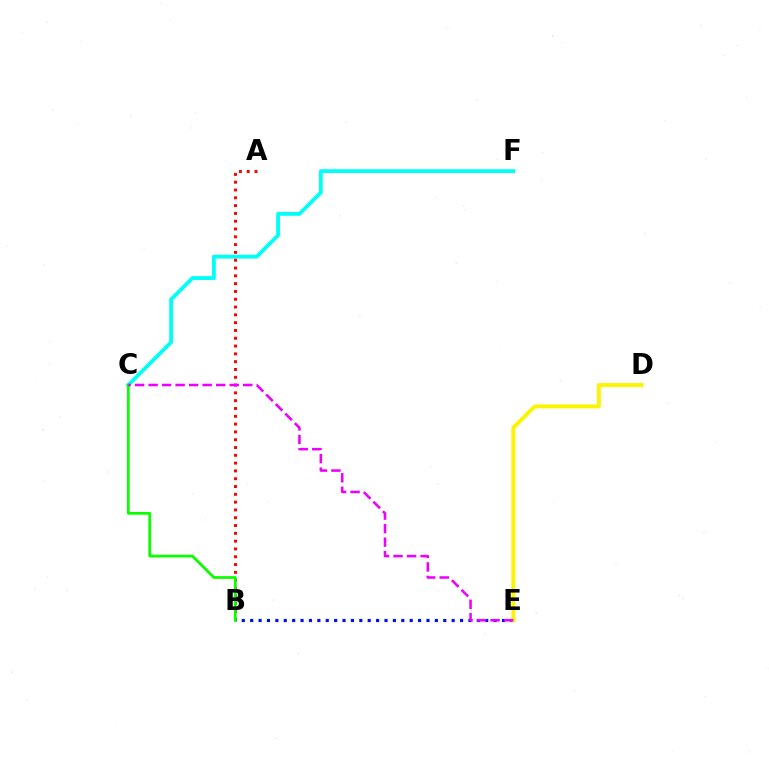{('C', 'F'): [{'color': '#00fff6', 'line_style': 'solid', 'thickness': 2.75}], ('B', 'E'): [{'color': '#0010ff', 'line_style': 'dotted', 'thickness': 2.28}], ('A', 'B'): [{'color': '#ff0000', 'line_style': 'dotted', 'thickness': 2.12}], ('B', 'C'): [{'color': '#08ff00', 'line_style': 'solid', 'thickness': 1.97}], ('D', 'E'): [{'color': '#fcf500', 'line_style': 'solid', 'thickness': 2.83}], ('C', 'E'): [{'color': '#ee00ff', 'line_style': 'dashed', 'thickness': 1.84}]}